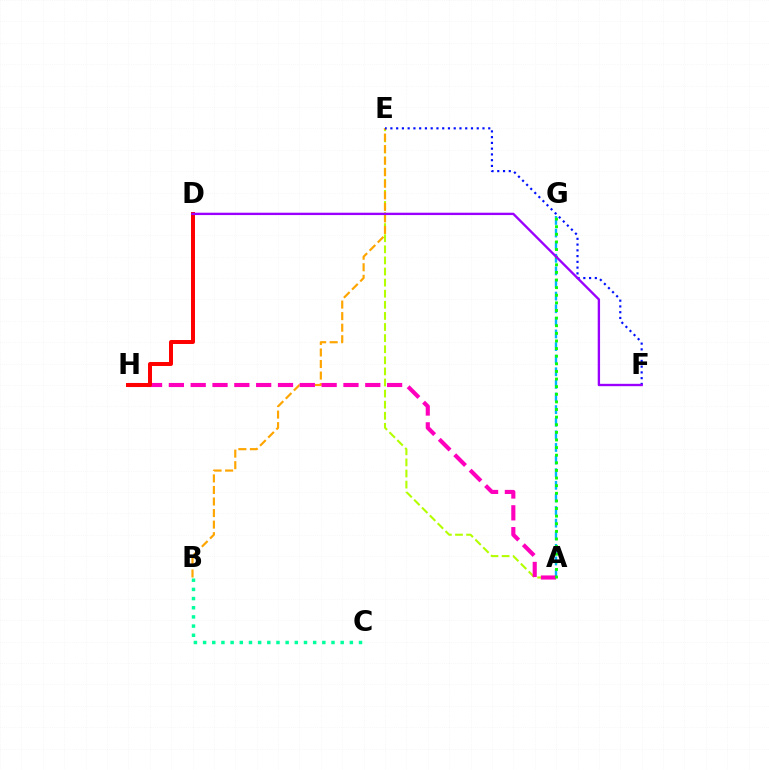{('B', 'C'): [{'color': '#00ff9d', 'line_style': 'dotted', 'thickness': 2.49}], ('A', 'E'): [{'color': '#b3ff00', 'line_style': 'dashed', 'thickness': 1.51}], ('A', 'G'): [{'color': '#00b5ff', 'line_style': 'dashed', 'thickness': 1.71}, {'color': '#08ff00', 'line_style': 'dotted', 'thickness': 2.07}], ('B', 'E'): [{'color': '#ffa500', 'line_style': 'dashed', 'thickness': 1.57}], ('A', 'H'): [{'color': '#ff00bd', 'line_style': 'dashed', 'thickness': 2.96}], ('E', 'F'): [{'color': '#0010ff', 'line_style': 'dotted', 'thickness': 1.56}], ('D', 'H'): [{'color': '#ff0000', 'line_style': 'solid', 'thickness': 2.86}], ('D', 'F'): [{'color': '#9b00ff', 'line_style': 'solid', 'thickness': 1.7}]}